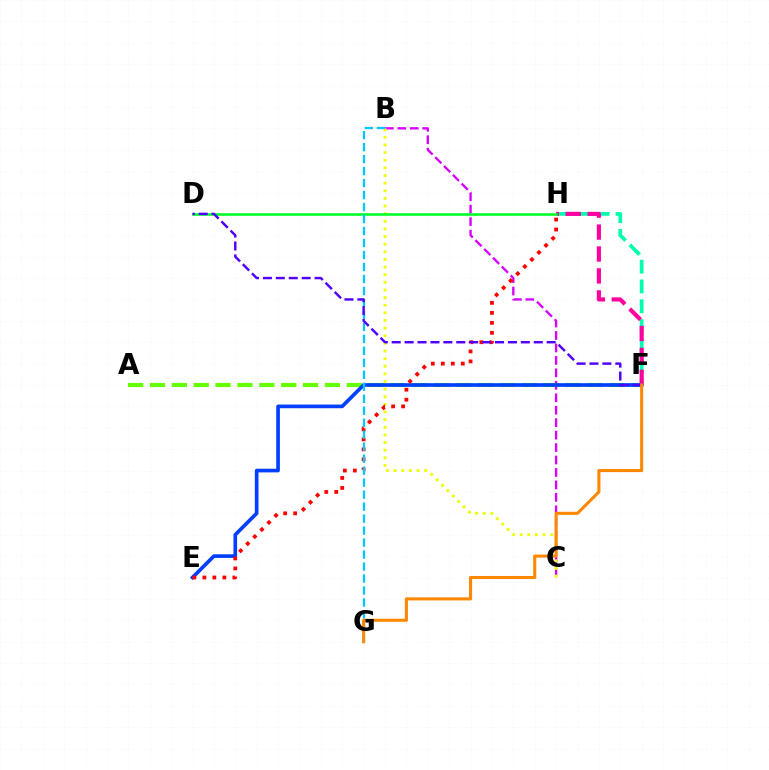{('F', 'H'): [{'color': '#00ffaf', 'line_style': 'dashed', 'thickness': 2.69}, {'color': '#ff00a0', 'line_style': 'dashed', 'thickness': 2.98}], ('B', 'C'): [{'color': '#d600ff', 'line_style': 'dashed', 'thickness': 1.69}, {'color': '#eeff00', 'line_style': 'dotted', 'thickness': 2.07}], ('A', 'F'): [{'color': '#66ff00', 'line_style': 'dashed', 'thickness': 2.97}], ('E', 'F'): [{'color': '#003fff', 'line_style': 'solid', 'thickness': 2.64}], ('E', 'H'): [{'color': '#ff0000', 'line_style': 'dotted', 'thickness': 2.71}], ('D', 'H'): [{'color': '#00ff27', 'line_style': 'solid', 'thickness': 1.86}], ('B', 'G'): [{'color': '#00c7ff', 'line_style': 'dashed', 'thickness': 1.63}], ('D', 'F'): [{'color': '#4f00ff', 'line_style': 'dashed', 'thickness': 1.75}], ('F', 'G'): [{'color': '#ff8800', 'line_style': 'solid', 'thickness': 2.22}]}